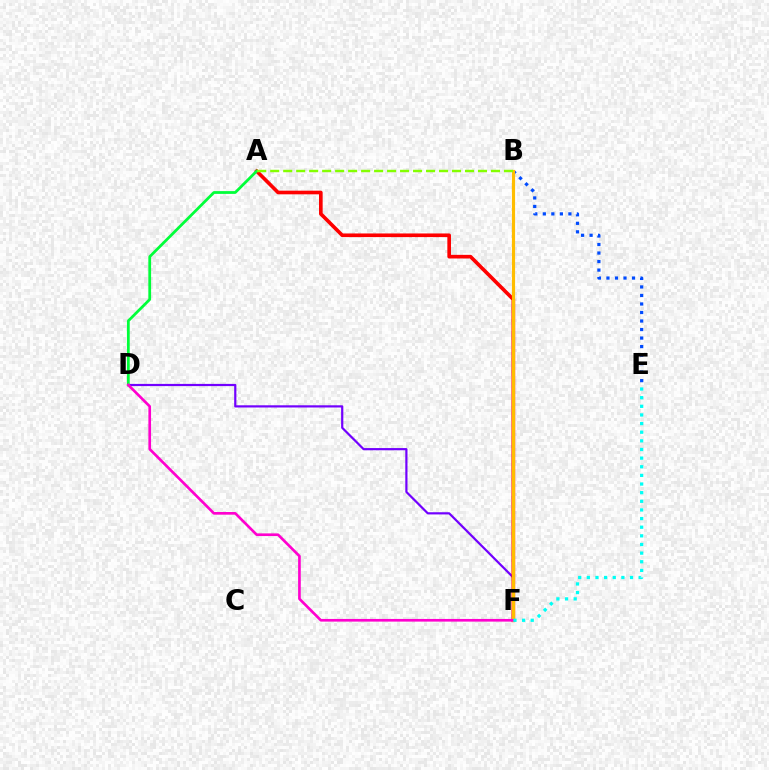{('D', 'F'): [{'color': '#7200ff', 'line_style': 'solid', 'thickness': 1.58}, {'color': '#ff00cf', 'line_style': 'solid', 'thickness': 1.92}], ('B', 'E'): [{'color': '#004bff', 'line_style': 'dotted', 'thickness': 2.31}], ('A', 'F'): [{'color': '#ff0000', 'line_style': 'solid', 'thickness': 2.62}], ('B', 'F'): [{'color': '#ffbd00', 'line_style': 'solid', 'thickness': 2.28}], ('A', 'D'): [{'color': '#00ff39', 'line_style': 'solid', 'thickness': 1.99}], ('A', 'B'): [{'color': '#84ff00', 'line_style': 'dashed', 'thickness': 1.76}], ('E', 'F'): [{'color': '#00fff6', 'line_style': 'dotted', 'thickness': 2.35}]}